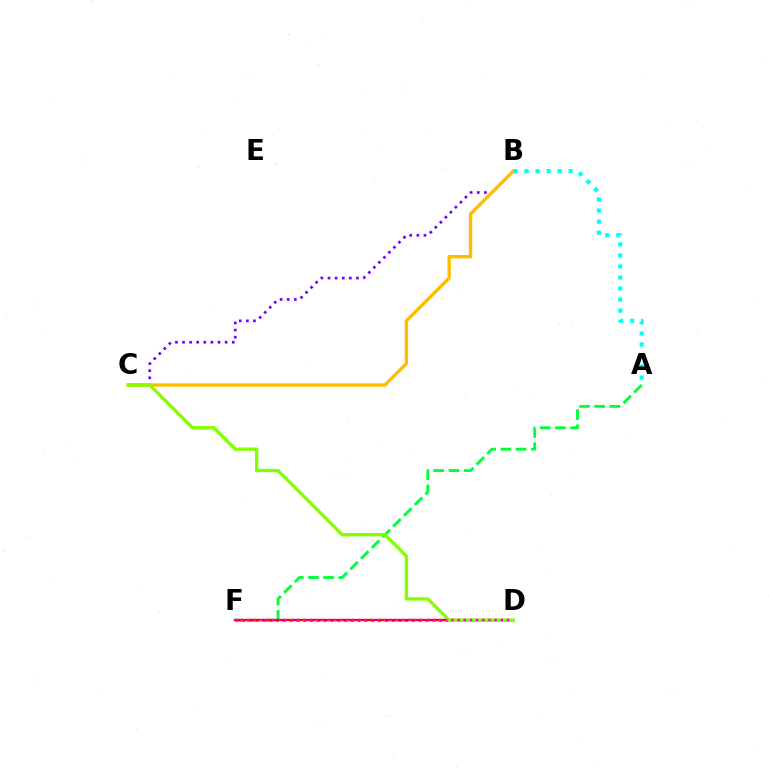{('D', 'F'): [{'color': '#004bff', 'line_style': 'dotted', 'thickness': 1.85}, {'color': '#ff0000', 'line_style': 'solid', 'thickness': 1.68}, {'color': '#ff00cf', 'line_style': 'dotted', 'thickness': 1.68}], ('A', 'F'): [{'color': '#00ff39', 'line_style': 'dashed', 'thickness': 2.06}], ('B', 'C'): [{'color': '#7200ff', 'line_style': 'dotted', 'thickness': 1.93}, {'color': '#ffbd00', 'line_style': 'solid', 'thickness': 2.43}], ('C', 'D'): [{'color': '#84ff00', 'line_style': 'solid', 'thickness': 2.39}], ('A', 'B'): [{'color': '#00fff6', 'line_style': 'dotted', 'thickness': 3.0}]}